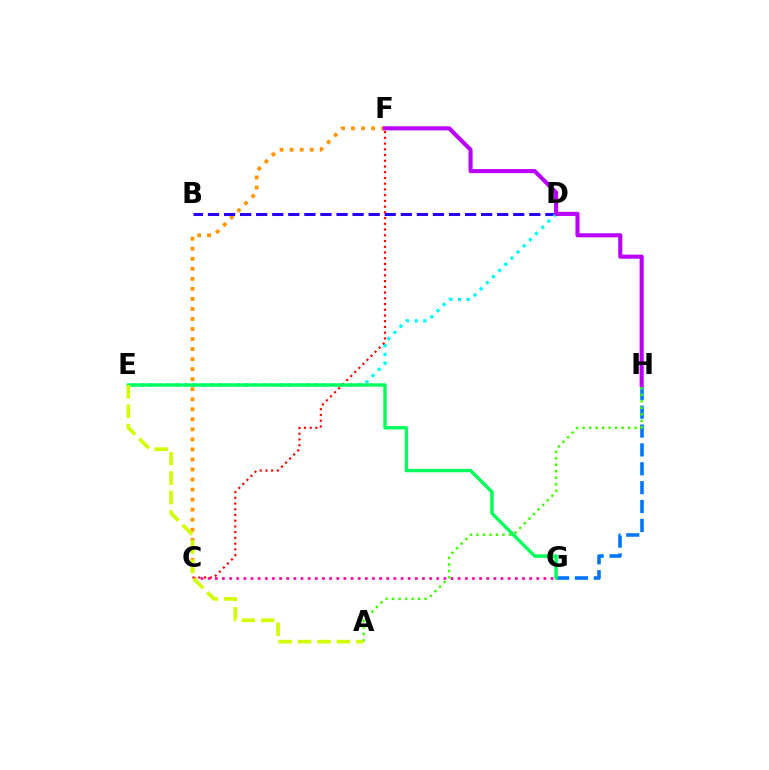{('C', 'F'): [{'color': '#ff9400', 'line_style': 'dotted', 'thickness': 2.73}, {'color': '#ff0000', 'line_style': 'dotted', 'thickness': 1.56}], ('B', 'D'): [{'color': '#2500ff', 'line_style': 'dashed', 'thickness': 2.18}], ('D', 'E'): [{'color': '#00fff6', 'line_style': 'dotted', 'thickness': 2.36}], ('G', 'H'): [{'color': '#0074ff', 'line_style': 'dashed', 'thickness': 2.56}], ('A', 'H'): [{'color': '#3dff00', 'line_style': 'dotted', 'thickness': 1.77}], ('F', 'H'): [{'color': '#b900ff', 'line_style': 'solid', 'thickness': 2.93}], ('C', 'G'): [{'color': '#ff00ac', 'line_style': 'dotted', 'thickness': 1.94}], ('E', 'G'): [{'color': '#00ff5c', 'line_style': 'solid', 'thickness': 2.46}], ('A', 'E'): [{'color': '#d1ff00', 'line_style': 'dashed', 'thickness': 2.64}]}